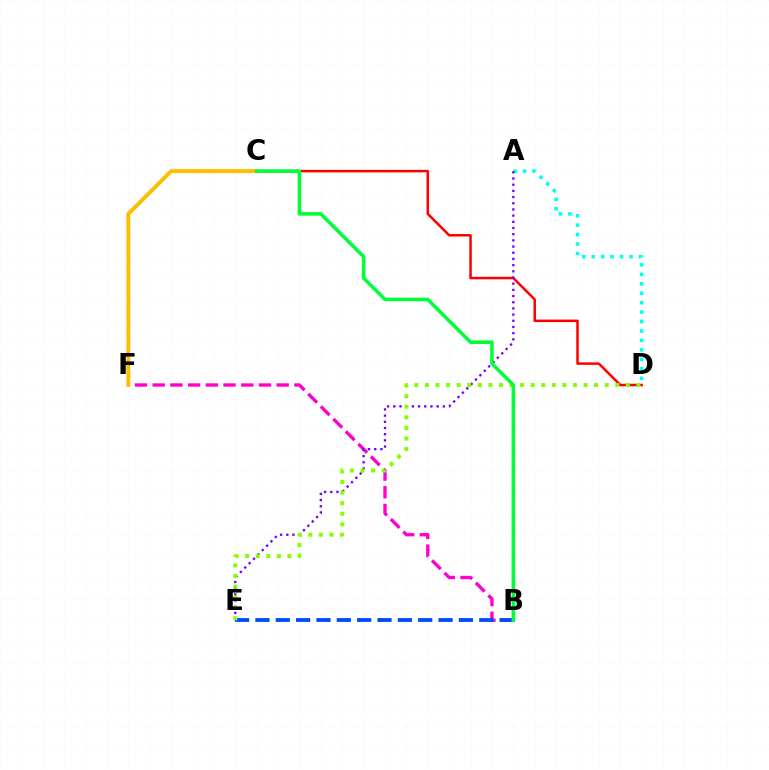{('A', 'D'): [{'color': '#00fff6', 'line_style': 'dotted', 'thickness': 2.57}], ('B', 'F'): [{'color': '#ff00cf', 'line_style': 'dashed', 'thickness': 2.41}], ('C', 'D'): [{'color': '#ff0000', 'line_style': 'solid', 'thickness': 1.8}], ('A', 'E'): [{'color': '#7200ff', 'line_style': 'dotted', 'thickness': 1.68}], ('C', 'F'): [{'color': '#ffbd00', 'line_style': 'solid', 'thickness': 2.82}], ('B', 'E'): [{'color': '#004bff', 'line_style': 'dashed', 'thickness': 2.76}], ('D', 'E'): [{'color': '#84ff00', 'line_style': 'dotted', 'thickness': 2.87}], ('B', 'C'): [{'color': '#00ff39', 'line_style': 'solid', 'thickness': 2.56}]}